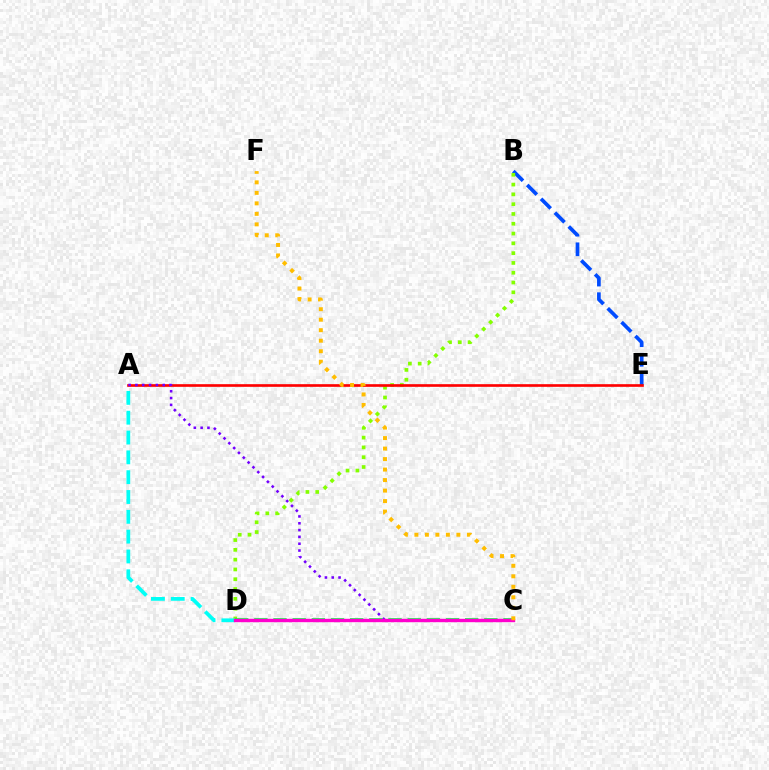{('B', 'E'): [{'color': '#004bff', 'line_style': 'dashed', 'thickness': 2.66}], ('B', 'D'): [{'color': '#84ff00', 'line_style': 'dotted', 'thickness': 2.66}], ('A', 'E'): [{'color': '#ff0000', 'line_style': 'solid', 'thickness': 1.91}], ('A', 'C'): [{'color': '#7200ff', 'line_style': 'dotted', 'thickness': 1.85}], ('A', 'D'): [{'color': '#00fff6', 'line_style': 'dashed', 'thickness': 2.69}], ('C', 'D'): [{'color': '#00ff39', 'line_style': 'dashed', 'thickness': 2.6}, {'color': '#ff00cf', 'line_style': 'solid', 'thickness': 2.44}], ('C', 'F'): [{'color': '#ffbd00', 'line_style': 'dotted', 'thickness': 2.85}]}